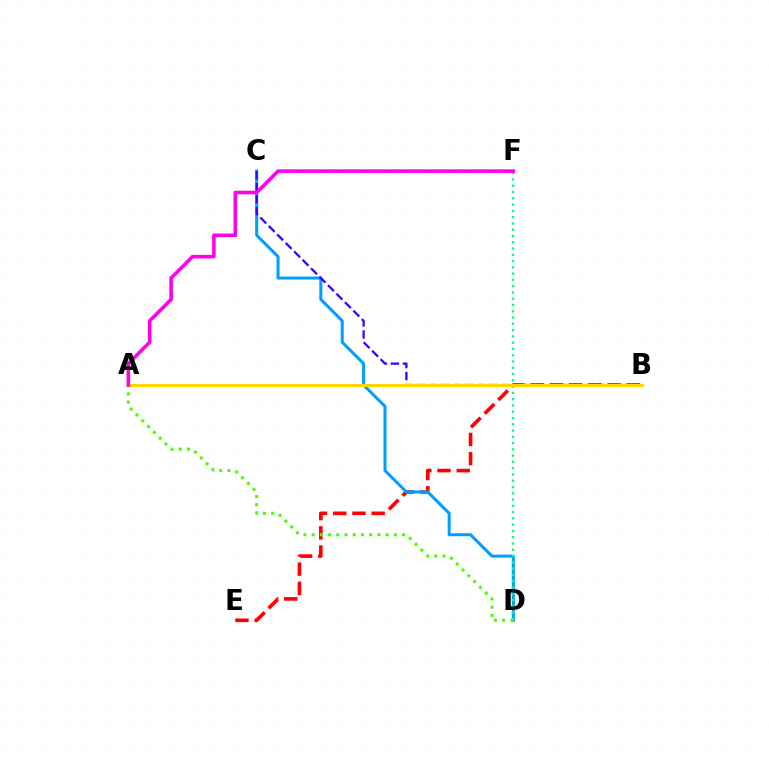{('B', 'E'): [{'color': '#ff0000', 'line_style': 'dashed', 'thickness': 2.61}], ('C', 'D'): [{'color': '#009eff', 'line_style': 'solid', 'thickness': 2.17}], ('B', 'C'): [{'color': '#3700ff', 'line_style': 'dashed', 'thickness': 1.63}], ('D', 'F'): [{'color': '#00ff86', 'line_style': 'dotted', 'thickness': 1.71}], ('A', 'B'): [{'color': '#ffd500', 'line_style': 'solid', 'thickness': 2.18}], ('A', 'D'): [{'color': '#4fff00', 'line_style': 'dotted', 'thickness': 2.23}], ('A', 'F'): [{'color': '#ff00ed', 'line_style': 'solid', 'thickness': 2.57}]}